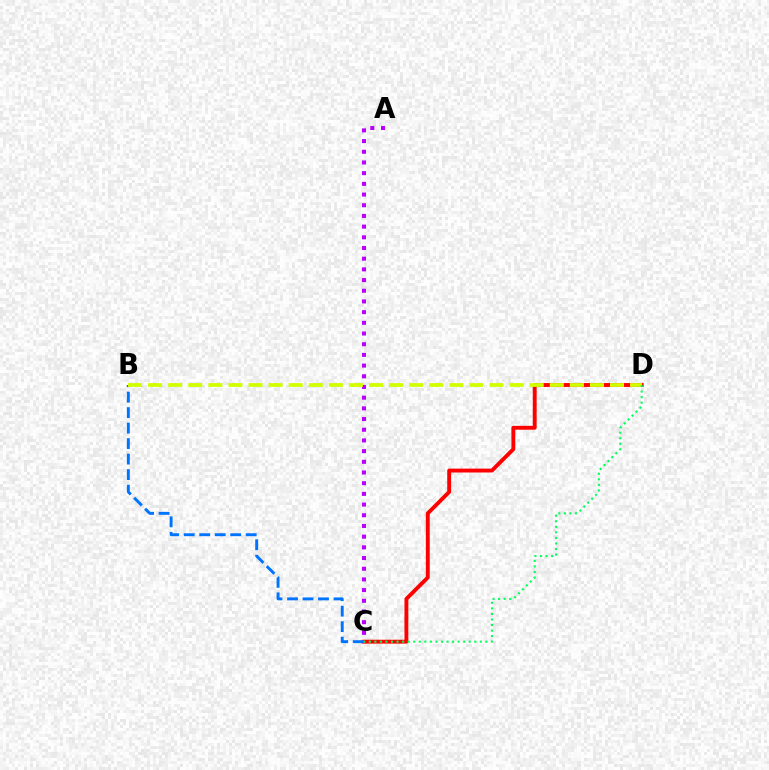{('A', 'C'): [{'color': '#b900ff', 'line_style': 'dotted', 'thickness': 2.9}], ('C', 'D'): [{'color': '#ff0000', 'line_style': 'solid', 'thickness': 2.79}, {'color': '#00ff5c', 'line_style': 'dotted', 'thickness': 1.51}], ('B', 'C'): [{'color': '#0074ff', 'line_style': 'dashed', 'thickness': 2.11}], ('B', 'D'): [{'color': '#d1ff00', 'line_style': 'dashed', 'thickness': 2.73}]}